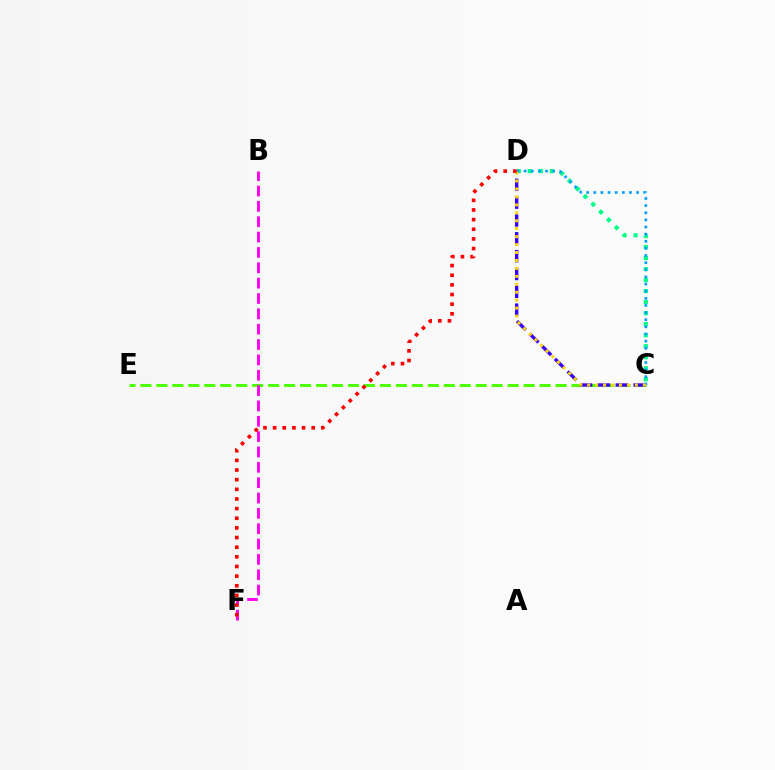{('C', 'E'): [{'color': '#4fff00', 'line_style': 'dashed', 'thickness': 2.17}], ('C', 'D'): [{'color': '#3700ff', 'line_style': 'dashed', 'thickness': 2.42}, {'color': '#00ff86', 'line_style': 'dotted', 'thickness': 2.99}, {'color': '#009eff', 'line_style': 'dotted', 'thickness': 1.94}, {'color': '#ffd500', 'line_style': 'dotted', 'thickness': 2.16}], ('B', 'F'): [{'color': '#ff00ed', 'line_style': 'dashed', 'thickness': 2.09}], ('D', 'F'): [{'color': '#ff0000', 'line_style': 'dotted', 'thickness': 2.62}]}